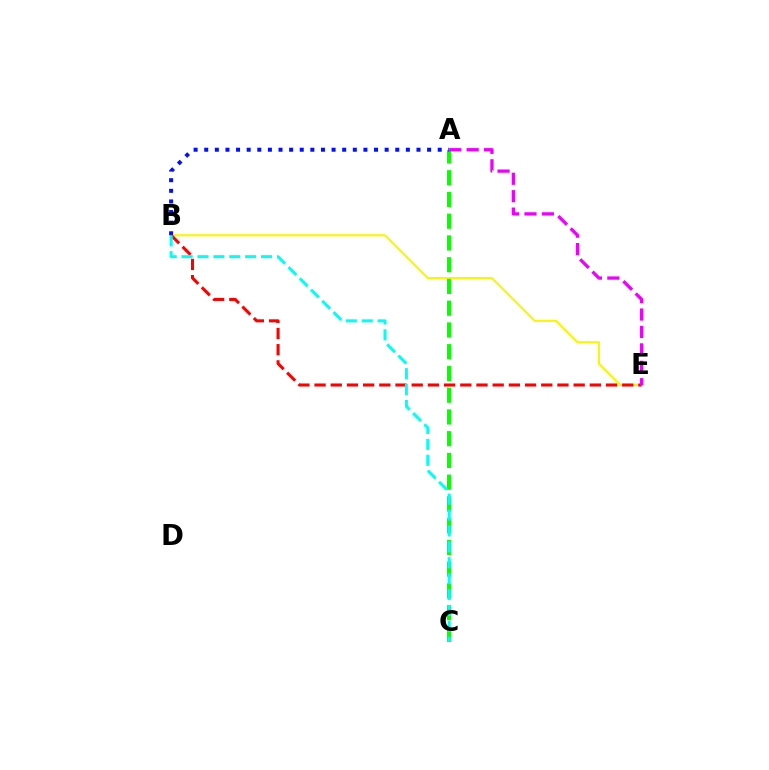{('B', 'E'): [{'color': '#fcf500', 'line_style': 'solid', 'thickness': 1.51}, {'color': '#ff0000', 'line_style': 'dashed', 'thickness': 2.2}], ('A', 'C'): [{'color': '#08ff00', 'line_style': 'dashed', 'thickness': 2.95}], ('A', 'B'): [{'color': '#0010ff', 'line_style': 'dotted', 'thickness': 2.88}], ('B', 'C'): [{'color': '#00fff6', 'line_style': 'dashed', 'thickness': 2.16}], ('A', 'E'): [{'color': '#ee00ff', 'line_style': 'dashed', 'thickness': 2.37}]}